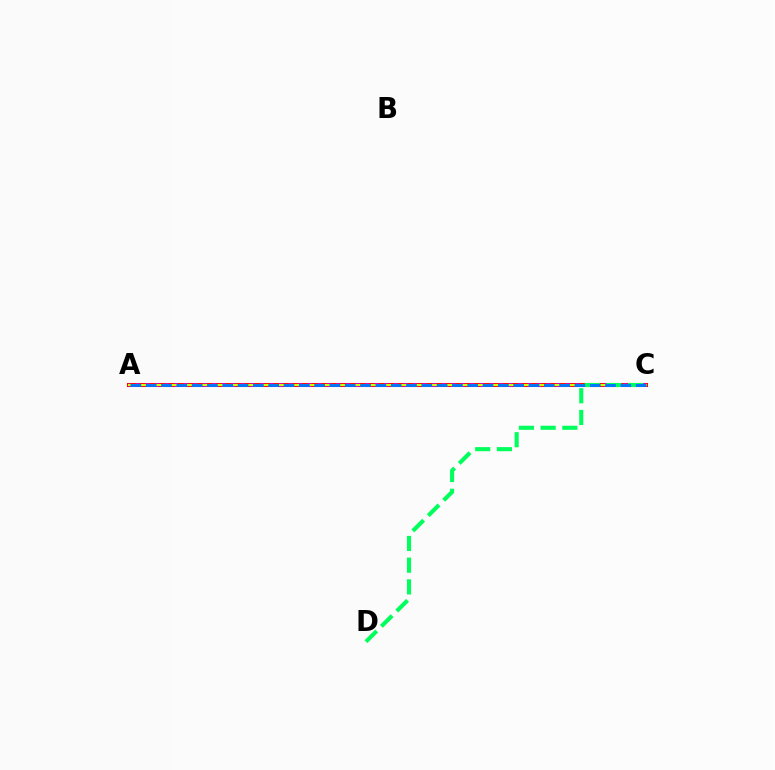{('A', 'C'): [{'color': '#ff0000', 'line_style': 'solid', 'thickness': 2.91}, {'color': '#b900ff', 'line_style': 'dotted', 'thickness': 2.6}, {'color': '#d1ff00', 'line_style': 'solid', 'thickness': 1.52}, {'color': '#0074ff', 'line_style': 'dashed', 'thickness': 2.08}], ('C', 'D'): [{'color': '#00ff5c', 'line_style': 'dashed', 'thickness': 2.95}]}